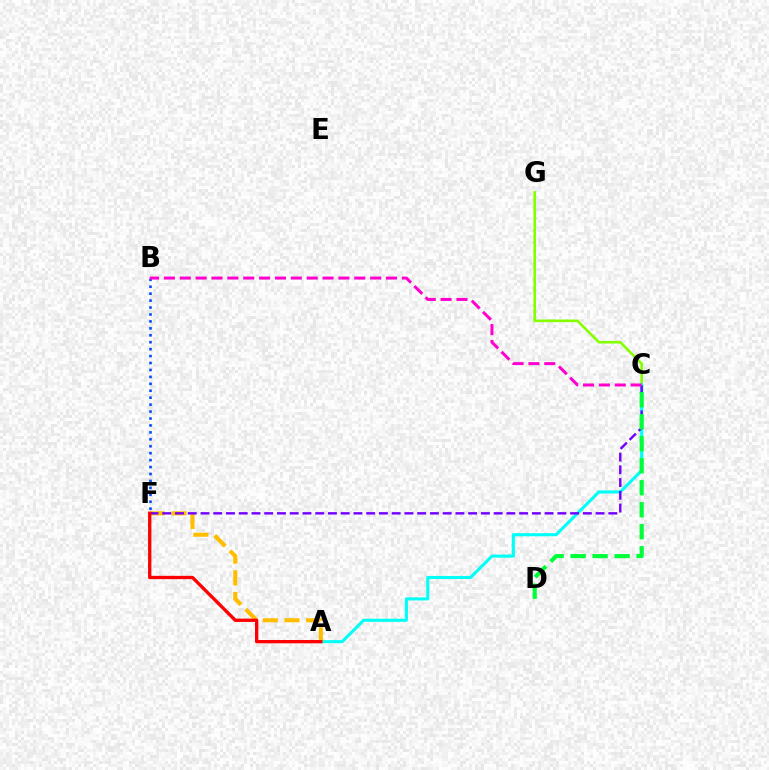{('C', 'G'): [{'color': '#84ff00', 'line_style': 'solid', 'thickness': 1.88}], ('A', 'C'): [{'color': '#00fff6', 'line_style': 'solid', 'thickness': 2.23}], ('A', 'F'): [{'color': '#ffbd00', 'line_style': 'dashed', 'thickness': 2.94}, {'color': '#ff0000', 'line_style': 'solid', 'thickness': 2.38}], ('B', 'F'): [{'color': '#004bff', 'line_style': 'dotted', 'thickness': 1.88}], ('C', 'F'): [{'color': '#7200ff', 'line_style': 'dashed', 'thickness': 1.73}], ('C', 'D'): [{'color': '#00ff39', 'line_style': 'dashed', 'thickness': 2.99}], ('B', 'C'): [{'color': '#ff00cf', 'line_style': 'dashed', 'thickness': 2.16}]}